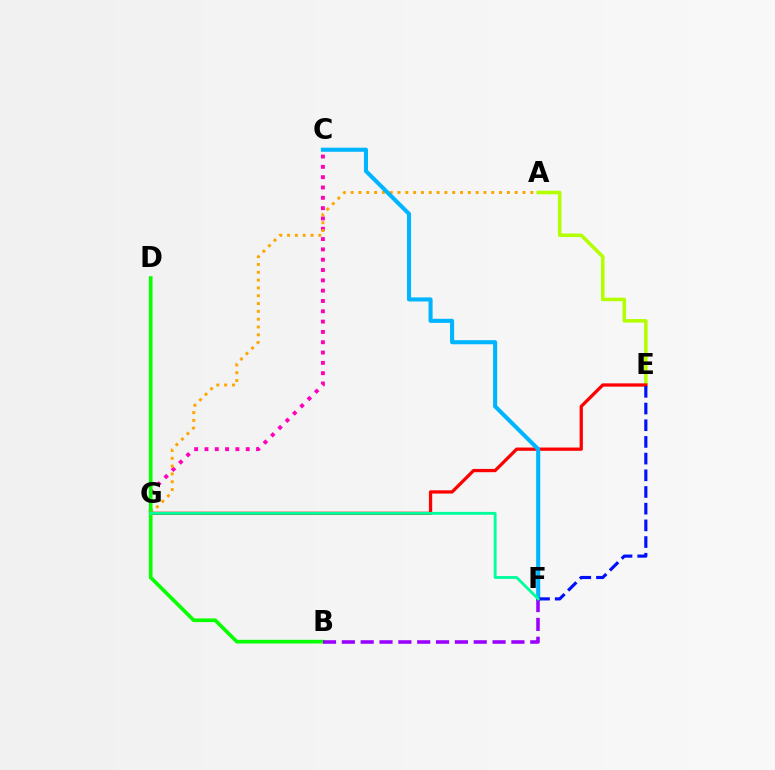{('C', 'G'): [{'color': '#ff00bd', 'line_style': 'dotted', 'thickness': 2.8}], ('A', 'G'): [{'color': '#ffa500', 'line_style': 'dotted', 'thickness': 2.12}], ('A', 'E'): [{'color': '#b3ff00', 'line_style': 'solid', 'thickness': 2.55}], ('E', 'G'): [{'color': '#ff0000', 'line_style': 'solid', 'thickness': 2.35}], ('C', 'F'): [{'color': '#00b5ff', 'line_style': 'solid', 'thickness': 2.94}], ('B', 'D'): [{'color': '#08ff00', 'line_style': 'solid', 'thickness': 2.64}], ('B', 'F'): [{'color': '#9b00ff', 'line_style': 'dashed', 'thickness': 2.56}], ('E', 'F'): [{'color': '#0010ff', 'line_style': 'dashed', 'thickness': 2.27}], ('F', 'G'): [{'color': '#00ff9d', 'line_style': 'solid', 'thickness': 2.05}]}